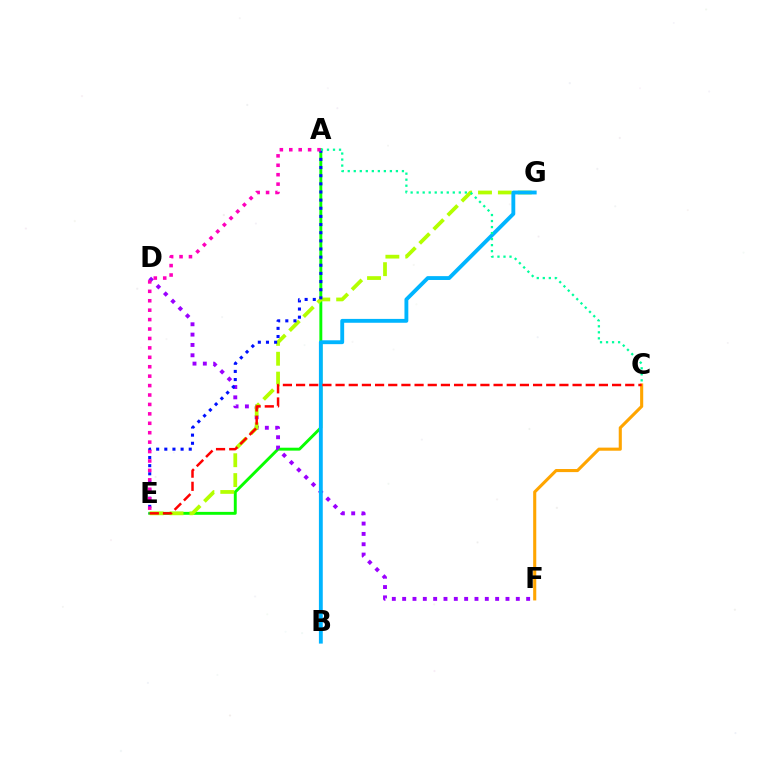{('A', 'E'): [{'color': '#08ff00', 'line_style': 'solid', 'thickness': 2.1}, {'color': '#0010ff', 'line_style': 'dotted', 'thickness': 2.21}, {'color': '#ff00bd', 'line_style': 'dotted', 'thickness': 2.56}], ('D', 'F'): [{'color': '#9b00ff', 'line_style': 'dotted', 'thickness': 2.81}], ('E', 'G'): [{'color': '#b3ff00', 'line_style': 'dashed', 'thickness': 2.7}], ('C', 'F'): [{'color': '#ffa500', 'line_style': 'solid', 'thickness': 2.23}], ('B', 'G'): [{'color': '#00b5ff', 'line_style': 'solid', 'thickness': 2.78}], ('A', 'C'): [{'color': '#00ff9d', 'line_style': 'dotted', 'thickness': 1.64}], ('C', 'E'): [{'color': '#ff0000', 'line_style': 'dashed', 'thickness': 1.79}]}